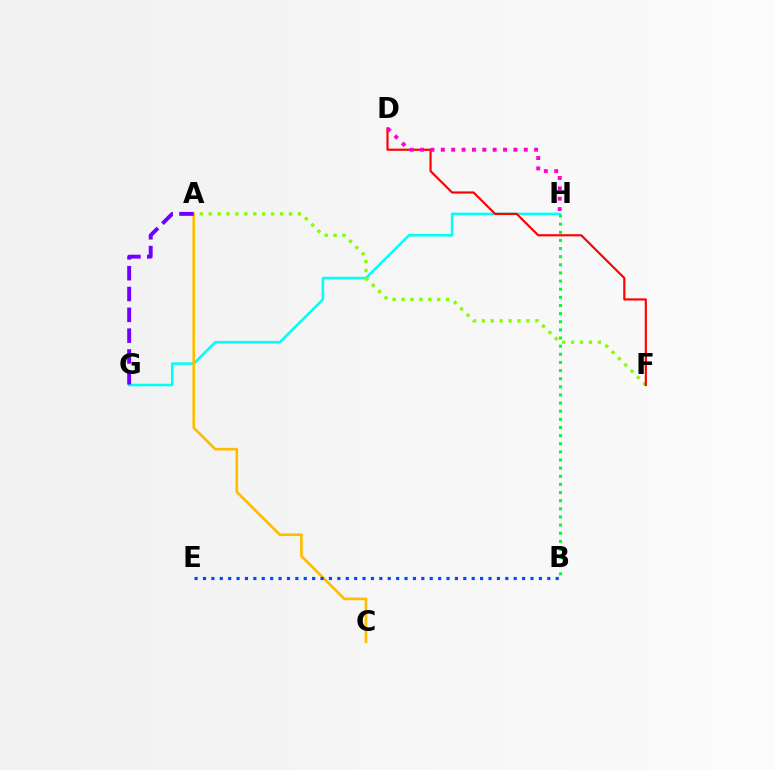{('G', 'H'): [{'color': '#00fff6', 'line_style': 'solid', 'thickness': 1.83}], ('A', 'F'): [{'color': '#84ff00', 'line_style': 'dotted', 'thickness': 2.42}], ('A', 'C'): [{'color': '#ffbd00', 'line_style': 'solid', 'thickness': 1.92}], ('D', 'F'): [{'color': '#ff0000', 'line_style': 'solid', 'thickness': 1.55}], ('B', 'E'): [{'color': '#004bff', 'line_style': 'dotted', 'thickness': 2.28}], ('D', 'H'): [{'color': '#ff00cf', 'line_style': 'dotted', 'thickness': 2.82}], ('A', 'G'): [{'color': '#7200ff', 'line_style': 'dashed', 'thickness': 2.83}], ('B', 'H'): [{'color': '#00ff39', 'line_style': 'dotted', 'thickness': 2.21}]}